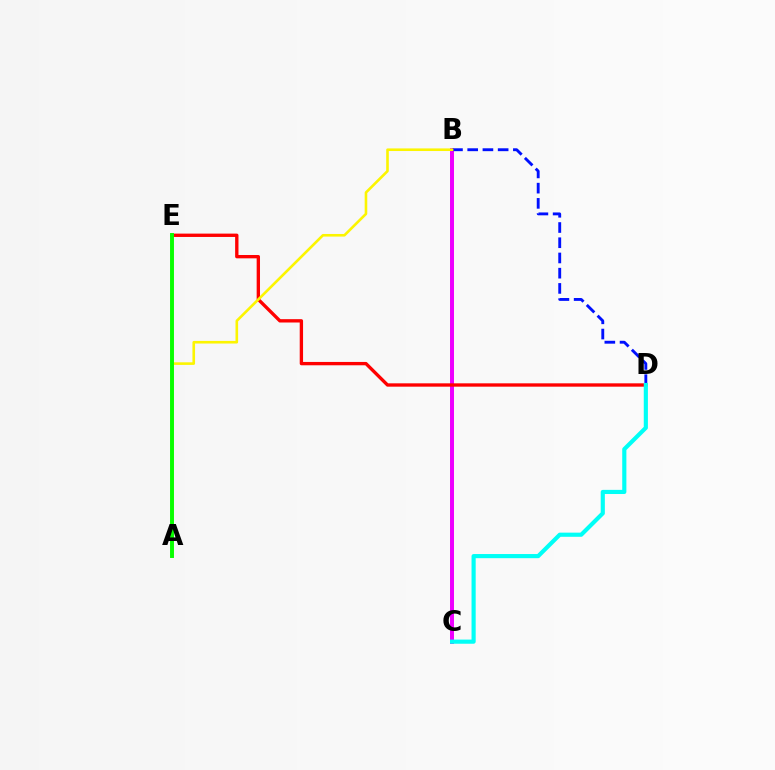{('B', 'C'): [{'color': '#ee00ff', 'line_style': 'solid', 'thickness': 2.87}], ('B', 'D'): [{'color': '#0010ff', 'line_style': 'dashed', 'thickness': 2.07}], ('D', 'E'): [{'color': '#ff0000', 'line_style': 'solid', 'thickness': 2.41}], ('C', 'D'): [{'color': '#00fff6', 'line_style': 'solid', 'thickness': 2.98}], ('A', 'B'): [{'color': '#fcf500', 'line_style': 'solid', 'thickness': 1.88}], ('A', 'E'): [{'color': '#08ff00', 'line_style': 'solid', 'thickness': 2.83}]}